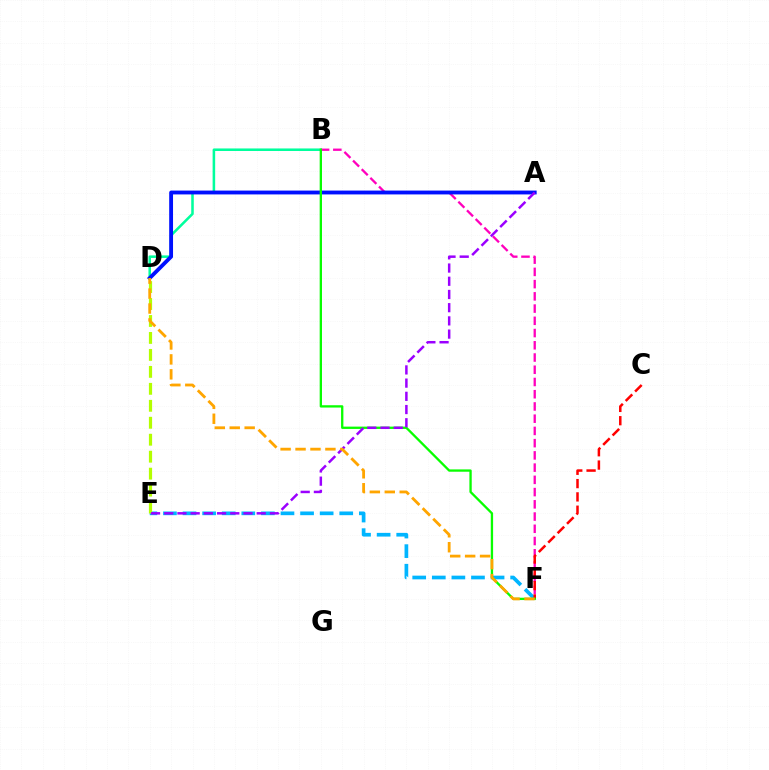{('B', 'D'): [{'color': '#00ff9d', 'line_style': 'solid', 'thickness': 1.83}], ('E', 'F'): [{'color': '#00b5ff', 'line_style': 'dashed', 'thickness': 2.66}], ('D', 'E'): [{'color': '#b3ff00', 'line_style': 'dashed', 'thickness': 2.3}], ('B', 'F'): [{'color': '#ff00bd', 'line_style': 'dashed', 'thickness': 1.66}, {'color': '#08ff00', 'line_style': 'solid', 'thickness': 1.67}], ('C', 'F'): [{'color': '#ff0000', 'line_style': 'dashed', 'thickness': 1.81}], ('A', 'D'): [{'color': '#0010ff', 'line_style': 'solid', 'thickness': 2.77}], ('A', 'E'): [{'color': '#9b00ff', 'line_style': 'dashed', 'thickness': 1.79}], ('D', 'F'): [{'color': '#ffa500', 'line_style': 'dashed', 'thickness': 2.03}]}